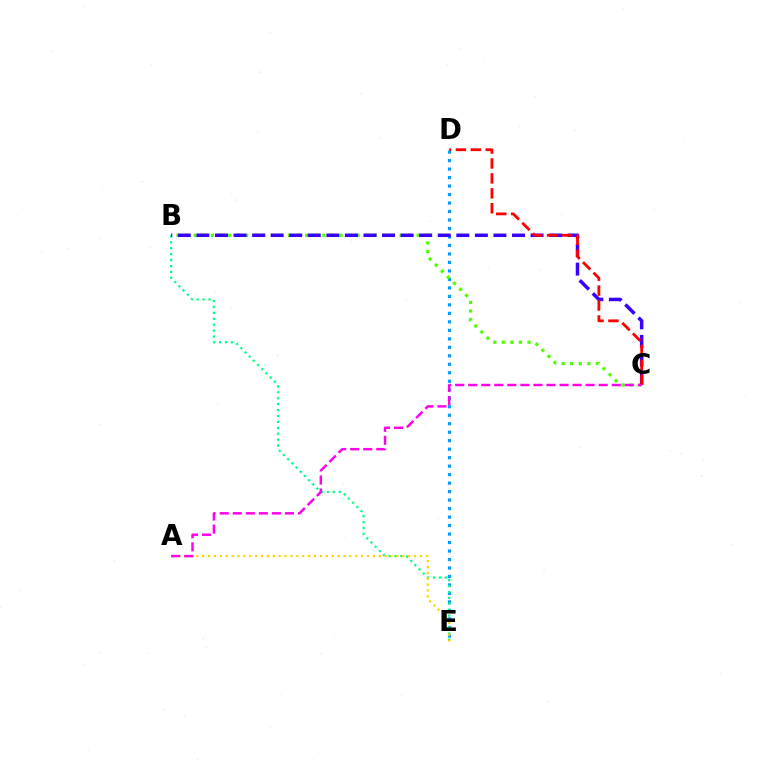{('D', 'E'): [{'color': '#009eff', 'line_style': 'dotted', 'thickness': 2.31}], ('B', 'C'): [{'color': '#4fff00', 'line_style': 'dotted', 'thickness': 2.33}, {'color': '#3700ff', 'line_style': 'dashed', 'thickness': 2.52}], ('B', 'E'): [{'color': '#00ff86', 'line_style': 'dotted', 'thickness': 1.61}], ('C', 'D'): [{'color': '#ff0000', 'line_style': 'dashed', 'thickness': 2.03}], ('A', 'E'): [{'color': '#ffd500', 'line_style': 'dotted', 'thickness': 1.6}], ('A', 'C'): [{'color': '#ff00ed', 'line_style': 'dashed', 'thickness': 1.77}]}